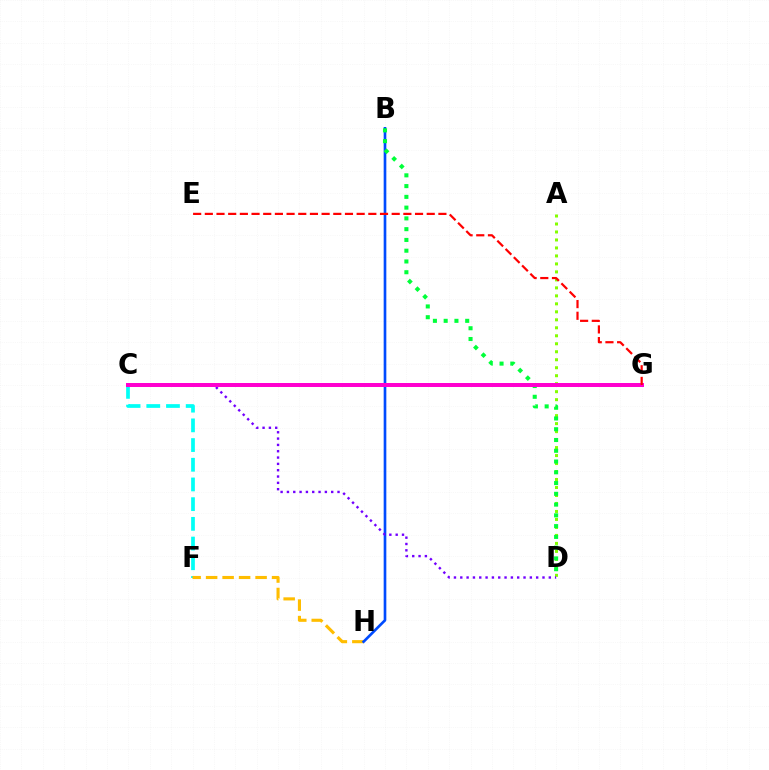{('A', 'D'): [{'color': '#84ff00', 'line_style': 'dotted', 'thickness': 2.17}], ('C', 'F'): [{'color': '#00fff6', 'line_style': 'dashed', 'thickness': 2.68}], ('F', 'H'): [{'color': '#ffbd00', 'line_style': 'dashed', 'thickness': 2.24}], ('B', 'H'): [{'color': '#004bff', 'line_style': 'solid', 'thickness': 1.91}], ('B', 'D'): [{'color': '#00ff39', 'line_style': 'dotted', 'thickness': 2.93}], ('C', 'D'): [{'color': '#7200ff', 'line_style': 'dotted', 'thickness': 1.72}], ('C', 'G'): [{'color': '#ff00cf', 'line_style': 'solid', 'thickness': 2.87}], ('E', 'G'): [{'color': '#ff0000', 'line_style': 'dashed', 'thickness': 1.59}]}